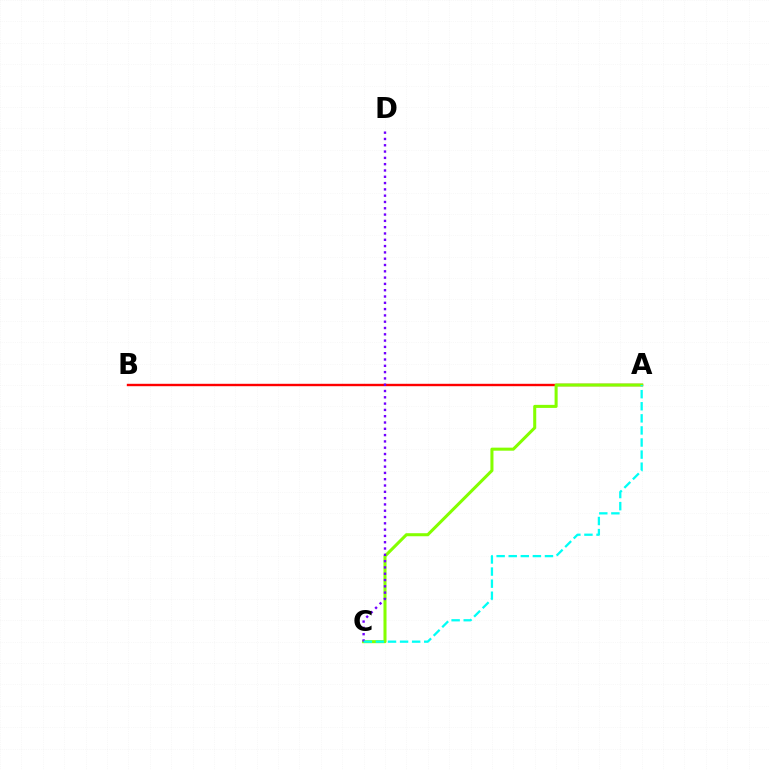{('A', 'B'): [{'color': '#ff0000', 'line_style': 'solid', 'thickness': 1.73}], ('A', 'C'): [{'color': '#84ff00', 'line_style': 'solid', 'thickness': 2.19}, {'color': '#00fff6', 'line_style': 'dashed', 'thickness': 1.64}], ('C', 'D'): [{'color': '#7200ff', 'line_style': 'dotted', 'thickness': 1.71}]}